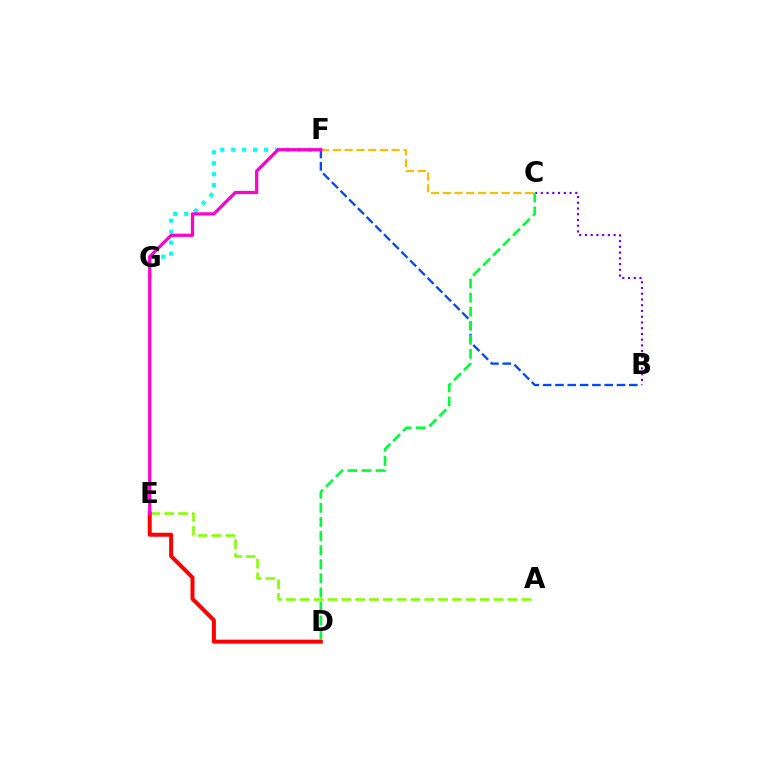{('B', 'C'): [{'color': '#7200ff', 'line_style': 'dotted', 'thickness': 1.56}], ('A', 'E'): [{'color': '#84ff00', 'line_style': 'dashed', 'thickness': 1.88}], ('F', 'G'): [{'color': '#00fff6', 'line_style': 'dotted', 'thickness': 2.98}], ('D', 'E'): [{'color': '#ff0000', 'line_style': 'solid', 'thickness': 2.87}], ('B', 'F'): [{'color': '#004bff', 'line_style': 'dashed', 'thickness': 1.67}], ('C', 'F'): [{'color': '#ffbd00', 'line_style': 'dashed', 'thickness': 1.6}], ('C', 'D'): [{'color': '#00ff39', 'line_style': 'dashed', 'thickness': 1.91}], ('E', 'F'): [{'color': '#ff00cf', 'line_style': 'solid', 'thickness': 2.33}]}